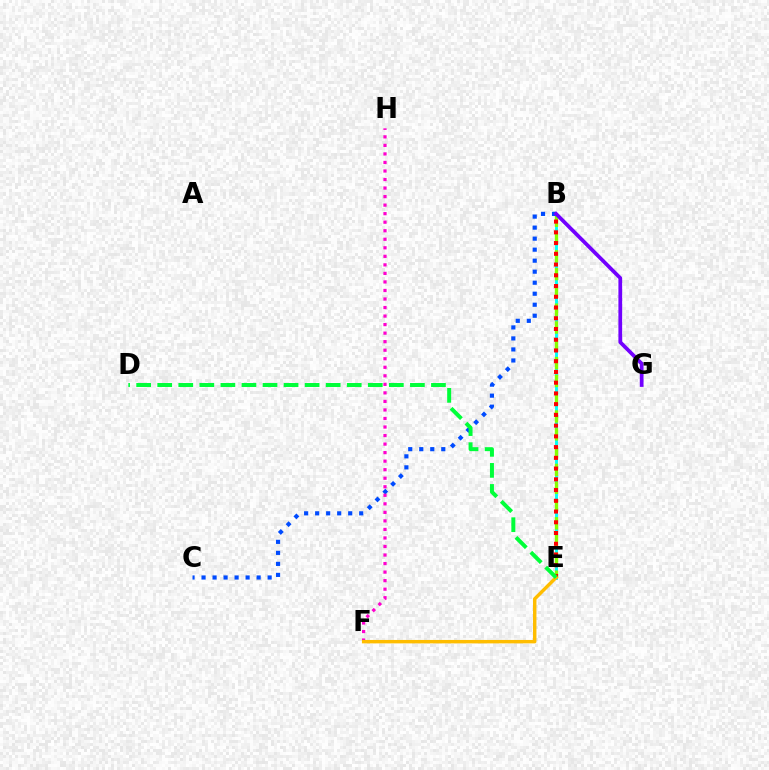{('B', 'E'): [{'color': '#00fff6', 'line_style': 'solid', 'thickness': 2.09}, {'color': '#84ff00', 'line_style': 'dashed', 'thickness': 2.42}, {'color': '#ff0000', 'line_style': 'dotted', 'thickness': 2.92}], ('B', 'C'): [{'color': '#004bff', 'line_style': 'dotted', 'thickness': 2.99}], ('B', 'G'): [{'color': '#7200ff', 'line_style': 'solid', 'thickness': 2.7}], ('F', 'H'): [{'color': '#ff00cf', 'line_style': 'dotted', 'thickness': 2.32}], ('E', 'F'): [{'color': '#ffbd00', 'line_style': 'solid', 'thickness': 2.47}], ('D', 'E'): [{'color': '#00ff39', 'line_style': 'dashed', 'thickness': 2.86}]}